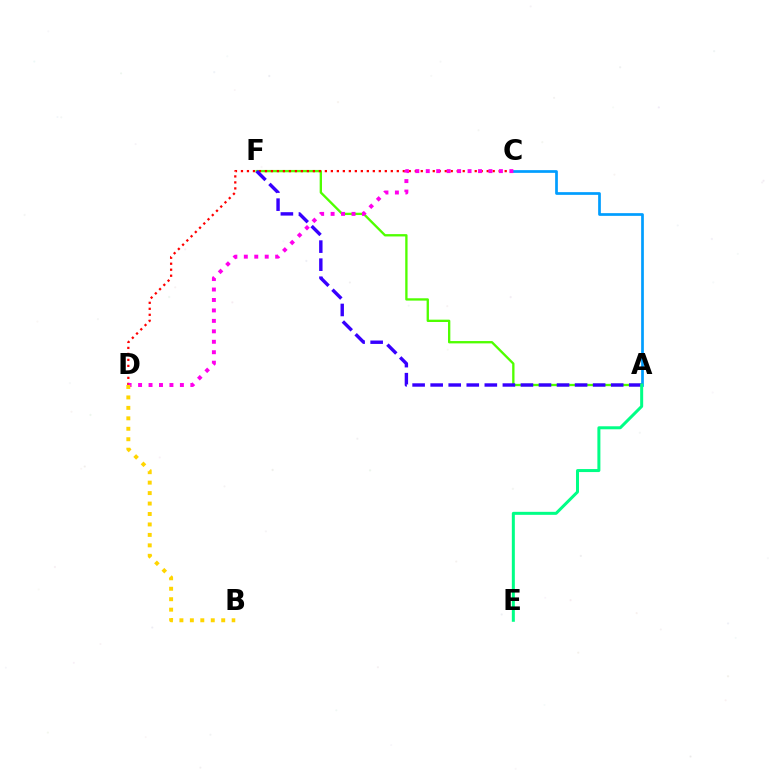{('A', 'C'): [{'color': '#009eff', 'line_style': 'solid', 'thickness': 1.95}], ('A', 'F'): [{'color': '#4fff00', 'line_style': 'solid', 'thickness': 1.68}, {'color': '#3700ff', 'line_style': 'dashed', 'thickness': 2.45}], ('C', 'D'): [{'color': '#ff0000', 'line_style': 'dotted', 'thickness': 1.63}, {'color': '#ff00ed', 'line_style': 'dotted', 'thickness': 2.84}], ('B', 'D'): [{'color': '#ffd500', 'line_style': 'dotted', 'thickness': 2.84}], ('A', 'E'): [{'color': '#00ff86', 'line_style': 'solid', 'thickness': 2.16}]}